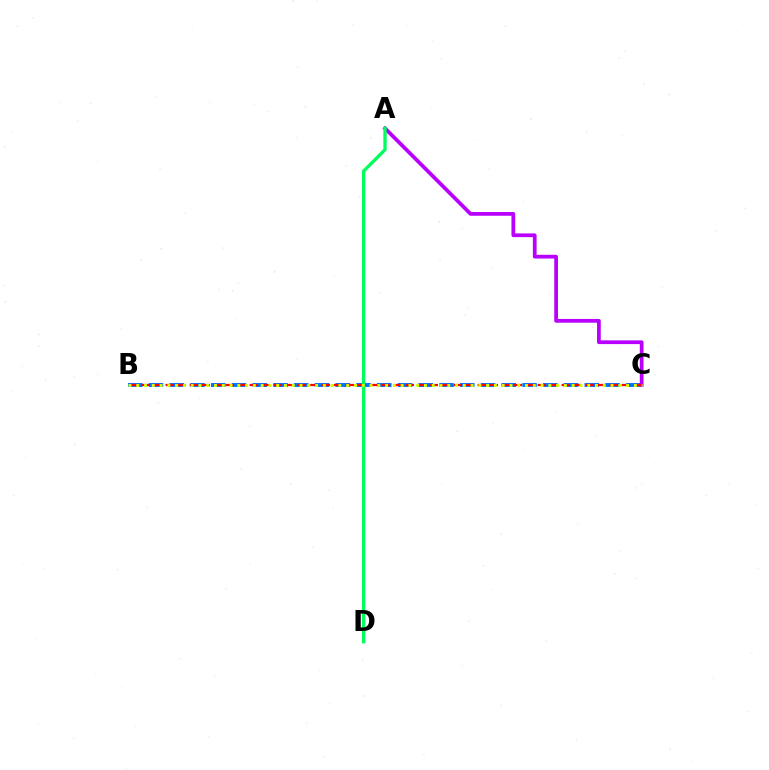{('B', 'C'): [{'color': '#0074ff', 'line_style': 'dashed', 'thickness': 2.82}, {'color': '#ff0000', 'line_style': 'dashed', 'thickness': 1.63}, {'color': '#d1ff00', 'line_style': 'dotted', 'thickness': 2.11}], ('A', 'C'): [{'color': '#b900ff', 'line_style': 'solid', 'thickness': 2.7}], ('A', 'D'): [{'color': '#00ff5c', 'line_style': 'solid', 'thickness': 2.39}]}